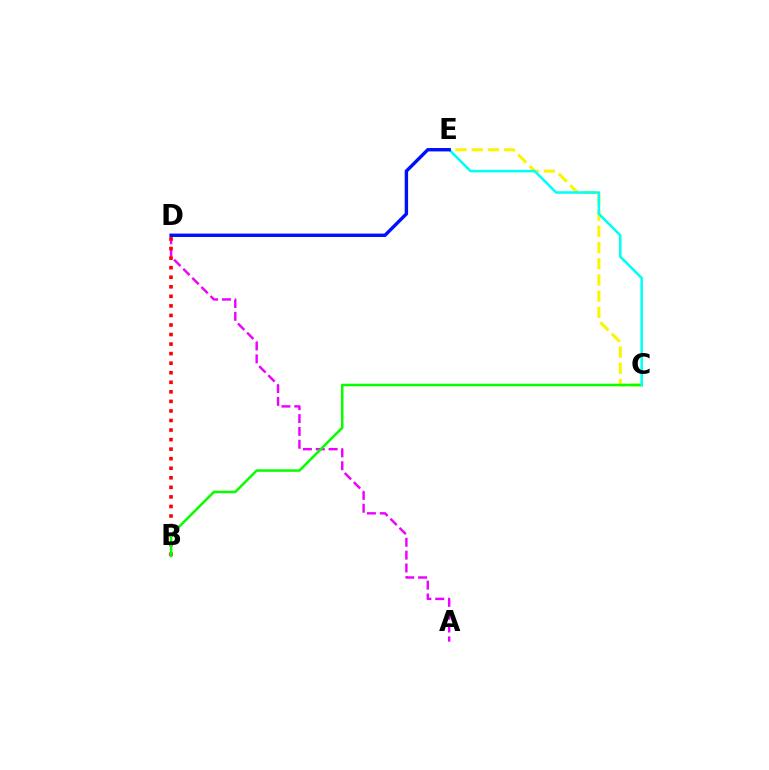{('C', 'E'): [{'color': '#fcf500', 'line_style': 'dashed', 'thickness': 2.2}, {'color': '#00fff6', 'line_style': 'solid', 'thickness': 1.82}], ('A', 'D'): [{'color': '#ee00ff', 'line_style': 'dashed', 'thickness': 1.75}], ('B', 'D'): [{'color': '#ff0000', 'line_style': 'dotted', 'thickness': 2.59}], ('B', 'C'): [{'color': '#08ff00', 'line_style': 'solid', 'thickness': 1.83}], ('D', 'E'): [{'color': '#0010ff', 'line_style': 'solid', 'thickness': 2.45}]}